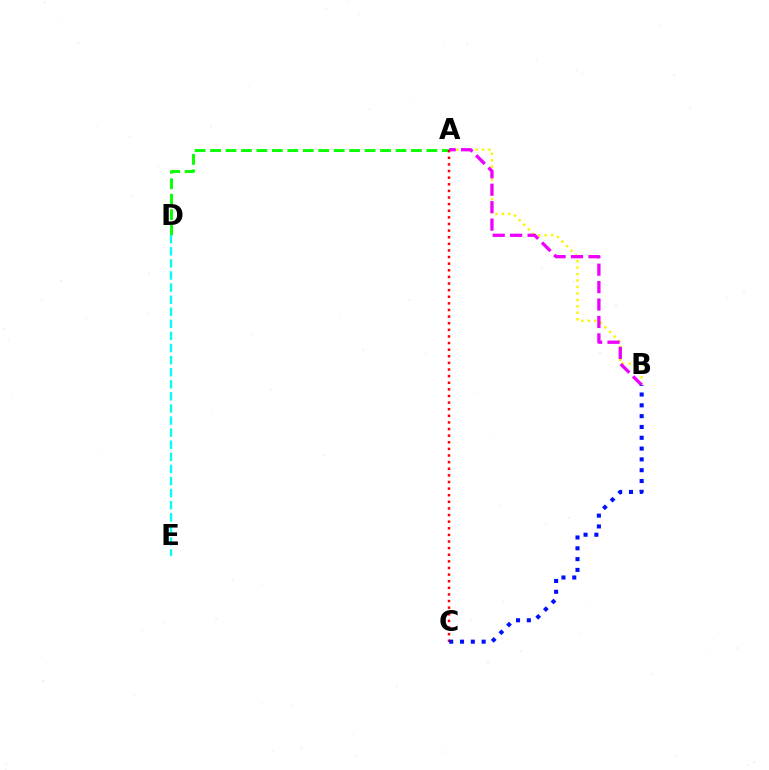{('A', 'B'): [{'color': '#fcf500', 'line_style': 'dotted', 'thickness': 1.75}, {'color': '#ee00ff', 'line_style': 'dashed', 'thickness': 2.37}], ('A', 'D'): [{'color': '#08ff00', 'line_style': 'dashed', 'thickness': 2.1}], ('A', 'C'): [{'color': '#ff0000', 'line_style': 'dotted', 'thickness': 1.8}], ('B', 'C'): [{'color': '#0010ff', 'line_style': 'dotted', 'thickness': 2.94}], ('D', 'E'): [{'color': '#00fff6', 'line_style': 'dashed', 'thickness': 1.64}]}